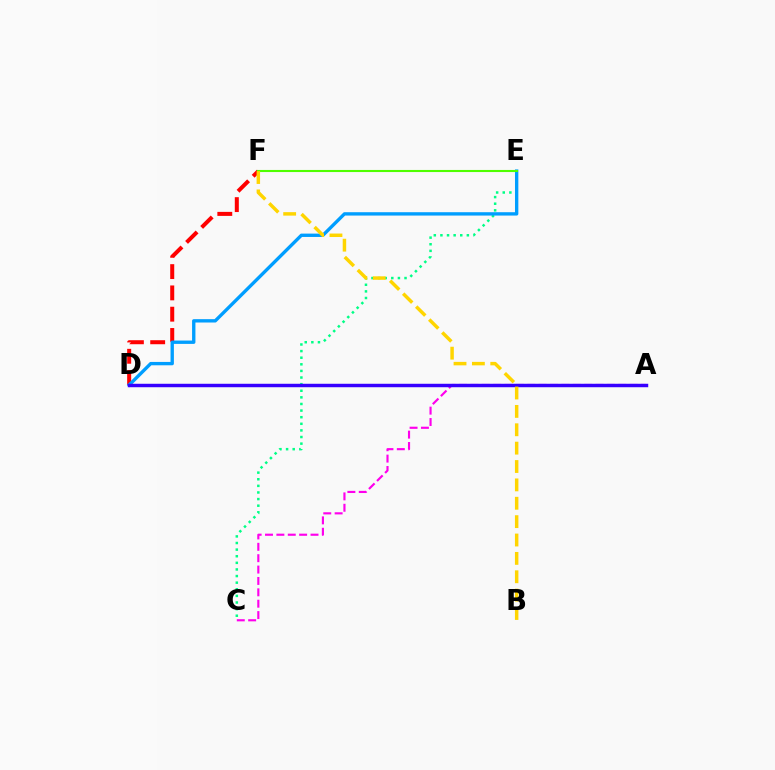{('A', 'C'): [{'color': '#ff00ed', 'line_style': 'dashed', 'thickness': 1.55}], ('C', 'E'): [{'color': '#00ff86', 'line_style': 'dotted', 'thickness': 1.8}], ('D', 'F'): [{'color': '#ff0000', 'line_style': 'dashed', 'thickness': 2.89}], ('D', 'E'): [{'color': '#009eff', 'line_style': 'solid', 'thickness': 2.41}], ('A', 'D'): [{'color': '#3700ff', 'line_style': 'solid', 'thickness': 2.49}], ('E', 'F'): [{'color': '#4fff00', 'line_style': 'solid', 'thickness': 1.51}], ('B', 'F'): [{'color': '#ffd500', 'line_style': 'dashed', 'thickness': 2.5}]}